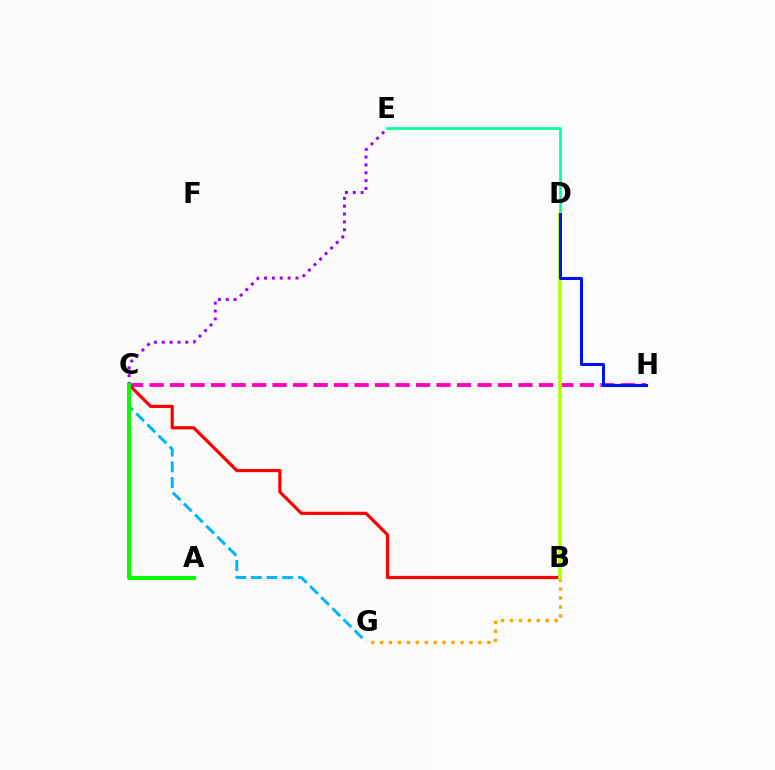{('C', 'H'): [{'color': '#ff00bd', 'line_style': 'dashed', 'thickness': 2.78}], ('D', 'E'): [{'color': '#00ff9d', 'line_style': 'solid', 'thickness': 1.93}], ('C', 'E'): [{'color': '#9b00ff', 'line_style': 'dotted', 'thickness': 2.13}], ('B', 'C'): [{'color': '#ff0000', 'line_style': 'solid', 'thickness': 2.3}], ('B', 'G'): [{'color': '#ffa500', 'line_style': 'dotted', 'thickness': 2.43}], ('B', 'D'): [{'color': '#b3ff00', 'line_style': 'solid', 'thickness': 2.61}], ('C', 'G'): [{'color': '#00b5ff', 'line_style': 'dashed', 'thickness': 2.13}], ('D', 'H'): [{'color': '#0010ff', 'line_style': 'solid', 'thickness': 2.16}], ('A', 'C'): [{'color': '#08ff00', 'line_style': 'solid', 'thickness': 2.89}]}